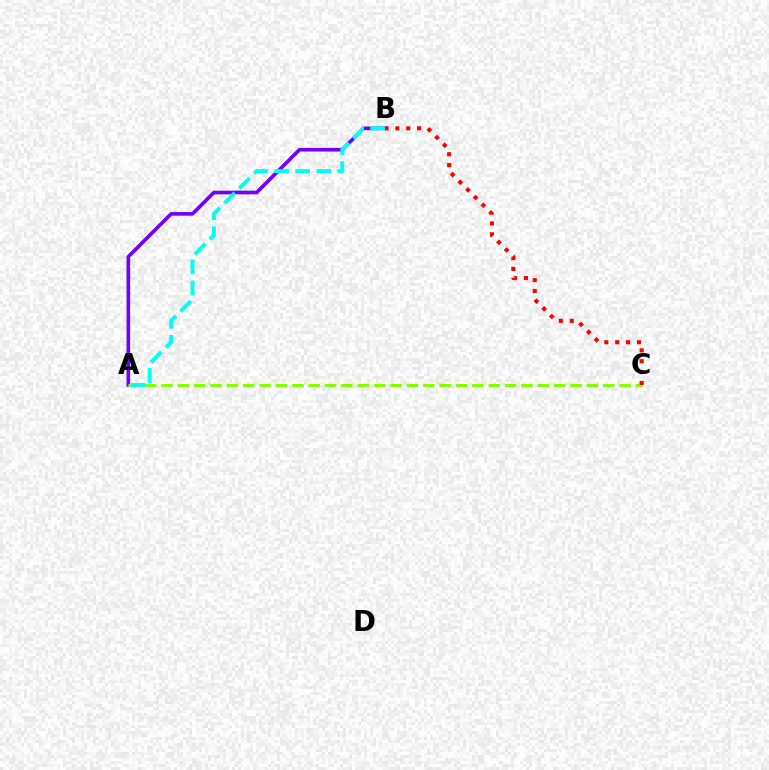{('A', 'B'): [{'color': '#7200ff', 'line_style': 'solid', 'thickness': 2.62}, {'color': '#00fff6', 'line_style': 'dashed', 'thickness': 2.86}], ('A', 'C'): [{'color': '#84ff00', 'line_style': 'dashed', 'thickness': 2.22}], ('B', 'C'): [{'color': '#ff0000', 'line_style': 'dotted', 'thickness': 2.95}]}